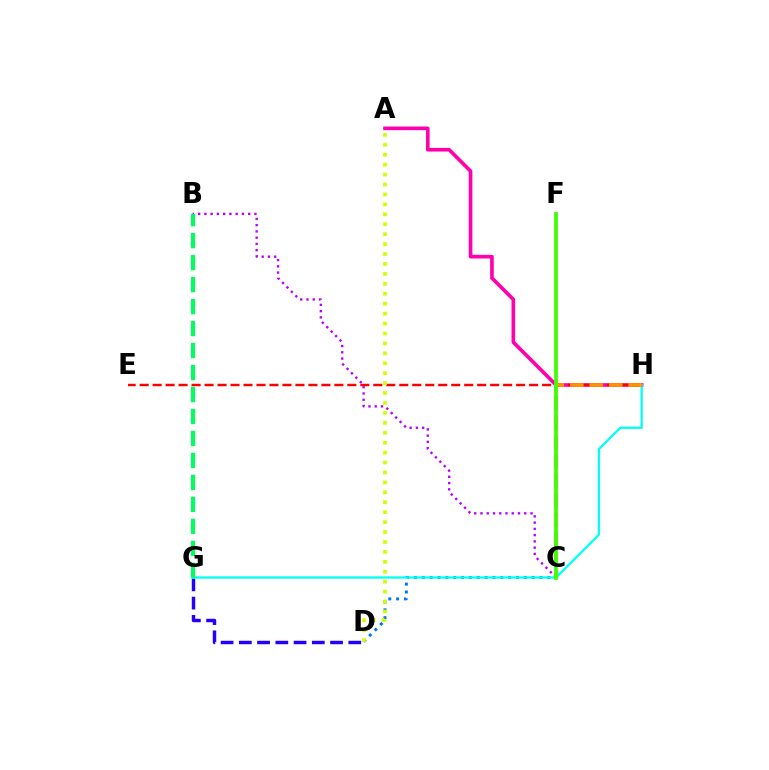{('A', 'H'): [{'color': '#ff00ac', 'line_style': 'solid', 'thickness': 2.62}], ('D', 'G'): [{'color': '#2500ff', 'line_style': 'dashed', 'thickness': 2.48}], ('E', 'H'): [{'color': '#ff0000', 'line_style': 'dashed', 'thickness': 1.76}], ('C', 'D'): [{'color': '#0074ff', 'line_style': 'dotted', 'thickness': 2.13}], ('B', 'C'): [{'color': '#b900ff', 'line_style': 'dotted', 'thickness': 1.7}], ('G', 'H'): [{'color': '#00fff6', 'line_style': 'solid', 'thickness': 1.65}], ('B', 'G'): [{'color': '#00ff5c', 'line_style': 'dashed', 'thickness': 2.99}], ('C', 'H'): [{'color': '#ff9400', 'line_style': 'dashed', 'thickness': 2.64}], ('C', 'F'): [{'color': '#3dff00', 'line_style': 'solid', 'thickness': 2.7}], ('A', 'D'): [{'color': '#d1ff00', 'line_style': 'dotted', 'thickness': 2.7}]}